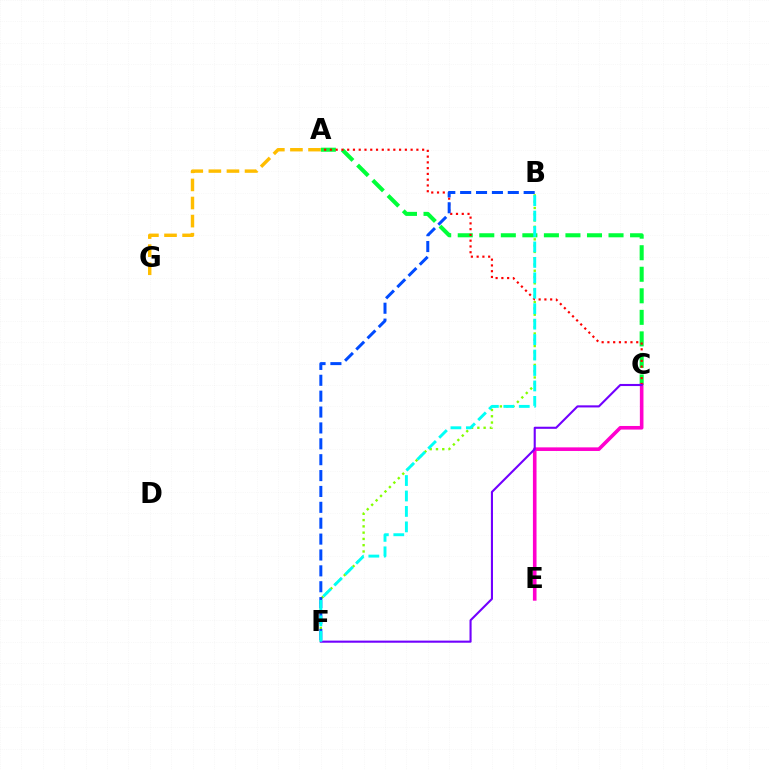{('A', 'C'): [{'color': '#00ff39', 'line_style': 'dashed', 'thickness': 2.93}, {'color': '#ff0000', 'line_style': 'dotted', 'thickness': 1.57}], ('B', 'F'): [{'color': '#84ff00', 'line_style': 'dotted', 'thickness': 1.71}, {'color': '#004bff', 'line_style': 'dashed', 'thickness': 2.16}, {'color': '#00fff6', 'line_style': 'dashed', 'thickness': 2.1}], ('C', 'E'): [{'color': '#ff00cf', 'line_style': 'solid', 'thickness': 2.6}], ('C', 'F'): [{'color': '#7200ff', 'line_style': 'solid', 'thickness': 1.51}], ('A', 'G'): [{'color': '#ffbd00', 'line_style': 'dashed', 'thickness': 2.46}]}